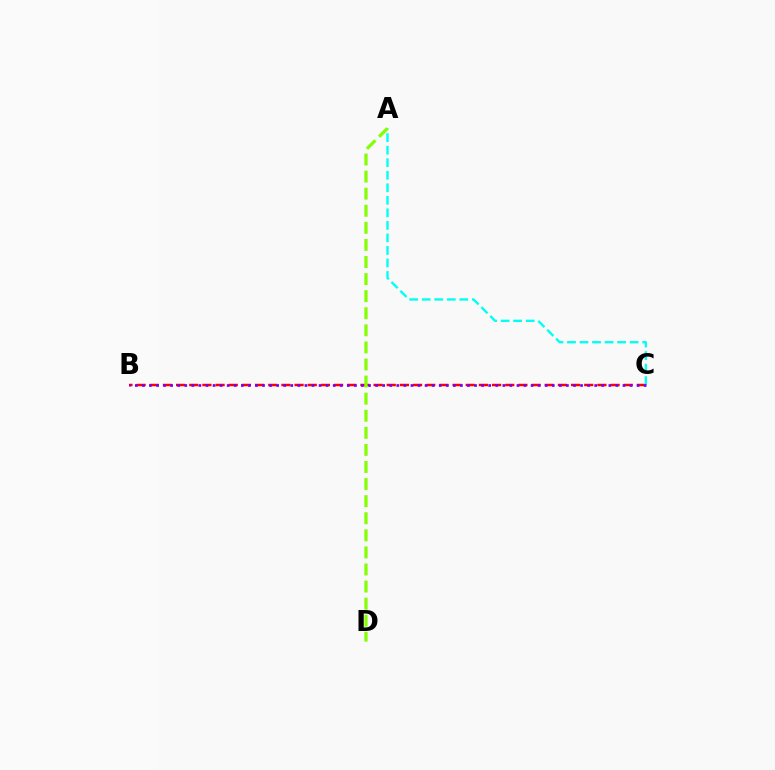{('B', 'C'): [{'color': '#ff0000', 'line_style': 'dashed', 'thickness': 1.79}, {'color': '#7200ff', 'line_style': 'dotted', 'thickness': 1.92}], ('A', 'C'): [{'color': '#00fff6', 'line_style': 'dashed', 'thickness': 1.7}], ('A', 'D'): [{'color': '#84ff00', 'line_style': 'dashed', 'thickness': 2.32}]}